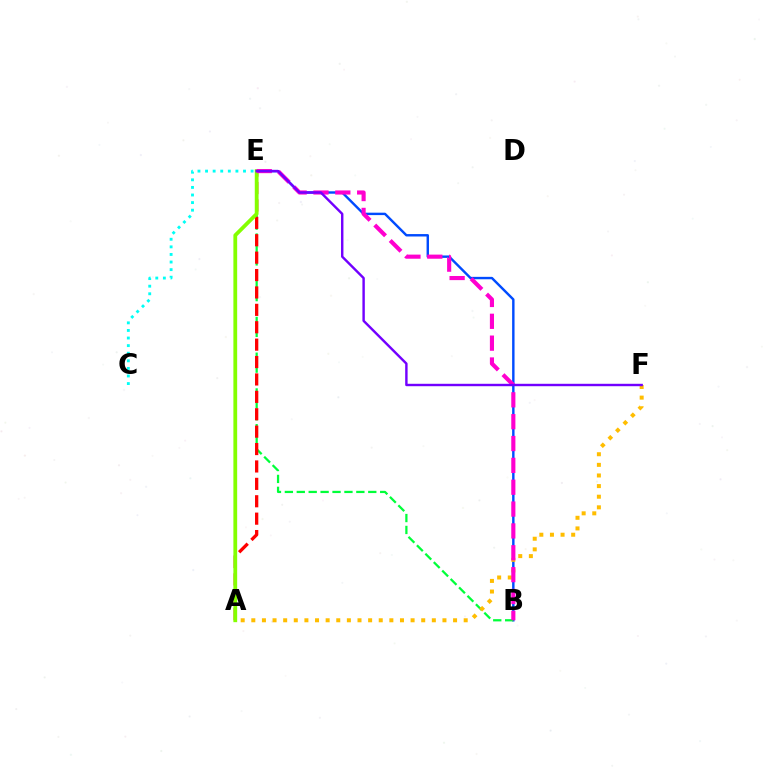{('C', 'E'): [{'color': '#00fff6', 'line_style': 'dotted', 'thickness': 2.06}], ('B', 'E'): [{'color': '#004bff', 'line_style': 'solid', 'thickness': 1.74}, {'color': '#00ff39', 'line_style': 'dashed', 'thickness': 1.62}, {'color': '#ff00cf', 'line_style': 'dashed', 'thickness': 2.97}], ('A', 'F'): [{'color': '#ffbd00', 'line_style': 'dotted', 'thickness': 2.89}], ('A', 'E'): [{'color': '#ff0000', 'line_style': 'dashed', 'thickness': 2.36}, {'color': '#84ff00', 'line_style': 'solid', 'thickness': 2.72}], ('E', 'F'): [{'color': '#7200ff', 'line_style': 'solid', 'thickness': 1.74}]}